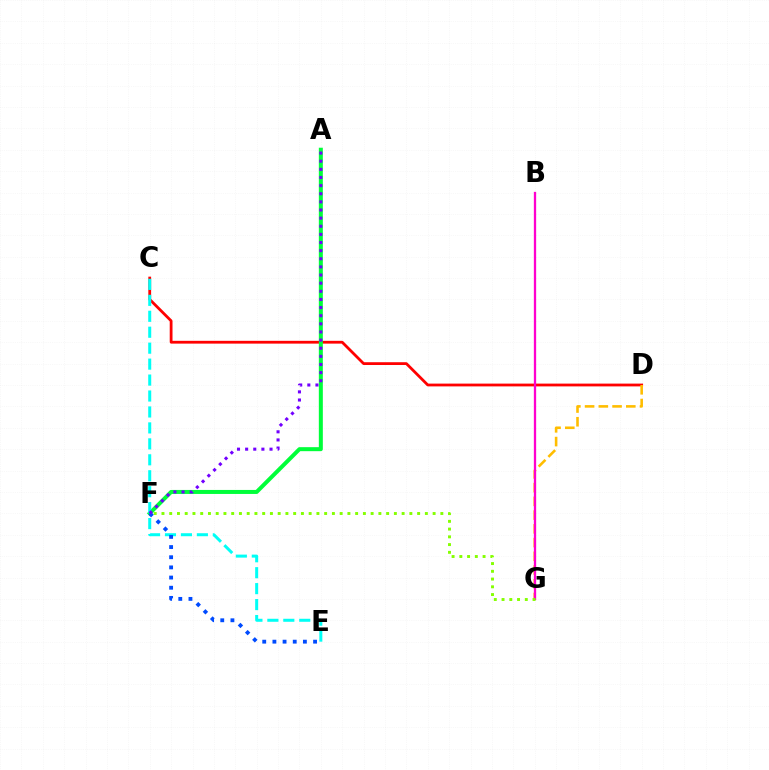{('C', 'D'): [{'color': '#ff0000', 'line_style': 'solid', 'thickness': 2.01}], ('D', 'G'): [{'color': '#ffbd00', 'line_style': 'dashed', 'thickness': 1.87}], ('B', 'G'): [{'color': '#ff00cf', 'line_style': 'solid', 'thickness': 1.65}], ('A', 'F'): [{'color': '#00ff39', 'line_style': 'solid', 'thickness': 2.89}, {'color': '#7200ff', 'line_style': 'dotted', 'thickness': 2.21}], ('F', 'G'): [{'color': '#84ff00', 'line_style': 'dotted', 'thickness': 2.1}], ('C', 'E'): [{'color': '#00fff6', 'line_style': 'dashed', 'thickness': 2.17}], ('E', 'F'): [{'color': '#004bff', 'line_style': 'dotted', 'thickness': 2.76}]}